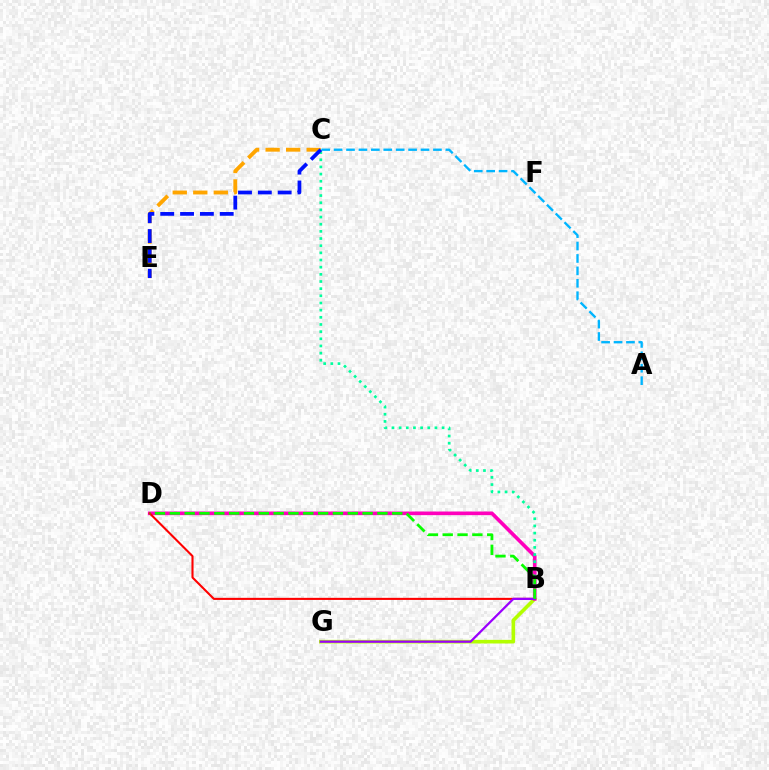{('B', 'G'): [{'color': '#b3ff00', 'line_style': 'solid', 'thickness': 2.61}, {'color': '#9b00ff', 'line_style': 'solid', 'thickness': 1.62}], ('C', 'E'): [{'color': '#ffa500', 'line_style': 'dashed', 'thickness': 2.79}, {'color': '#0010ff', 'line_style': 'dashed', 'thickness': 2.69}], ('B', 'D'): [{'color': '#ff00bd', 'line_style': 'solid', 'thickness': 2.61}, {'color': '#ff0000', 'line_style': 'solid', 'thickness': 1.51}, {'color': '#08ff00', 'line_style': 'dashed', 'thickness': 2.01}], ('B', 'C'): [{'color': '#00ff9d', 'line_style': 'dotted', 'thickness': 1.95}], ('A', 'C'): [{'color': '#00b5ff', 'line_style': 'dashed', 'thickness': 1.69}]}